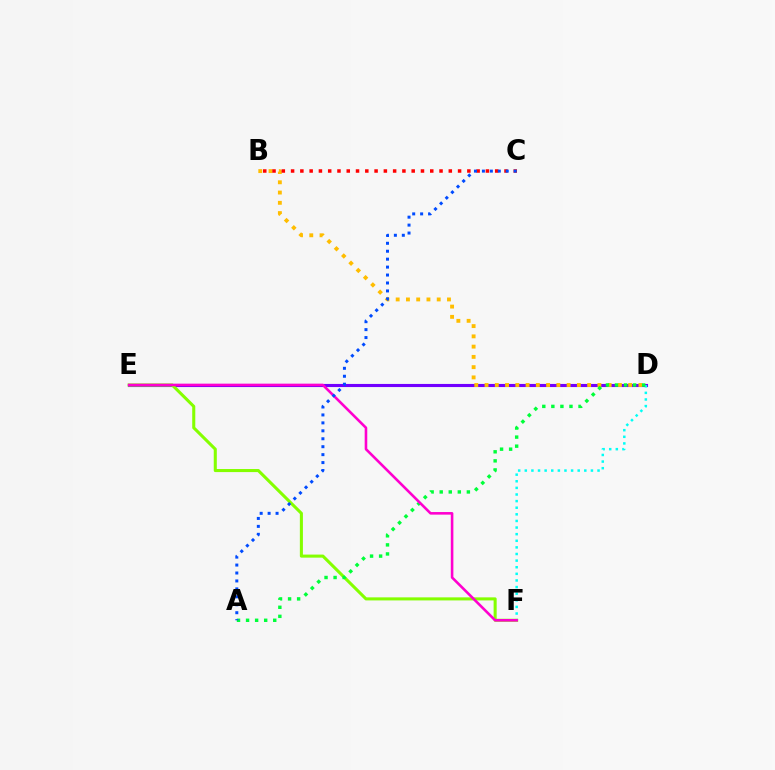{('D', 'E'): [{'color': '#7200ff', 'line_style': 'solid', 'thickness': 2.24}], ('E', 'F'): [{'color': '#84ff00', 'line_style': 'solid', 'thickness': 2.2}, {'color': '#ff00cf', 'line_style': 'solid', 'thickness': 1.87}], ('B', 'D'): [{'color': '#ffbd00', 'line_style': 'dotted', 'thickness': 2.79}], ('D', 'F'): [{'color': '#00fff6', 'line_style': 'dotted', 'thickness': 1.8}], ('B', 'C'): [{'color': '#ff0000', 'line_style': 'dotted', 'thickness': 2.52}], ('A', 'D'): [{'color': '#00ff39', 'line_style': 'dotted', 'thickness': 2.46}], ('A', 'C'): [{'color': '#004bff', 'line_style': 'dotted', 'thickness': 2.16}]}